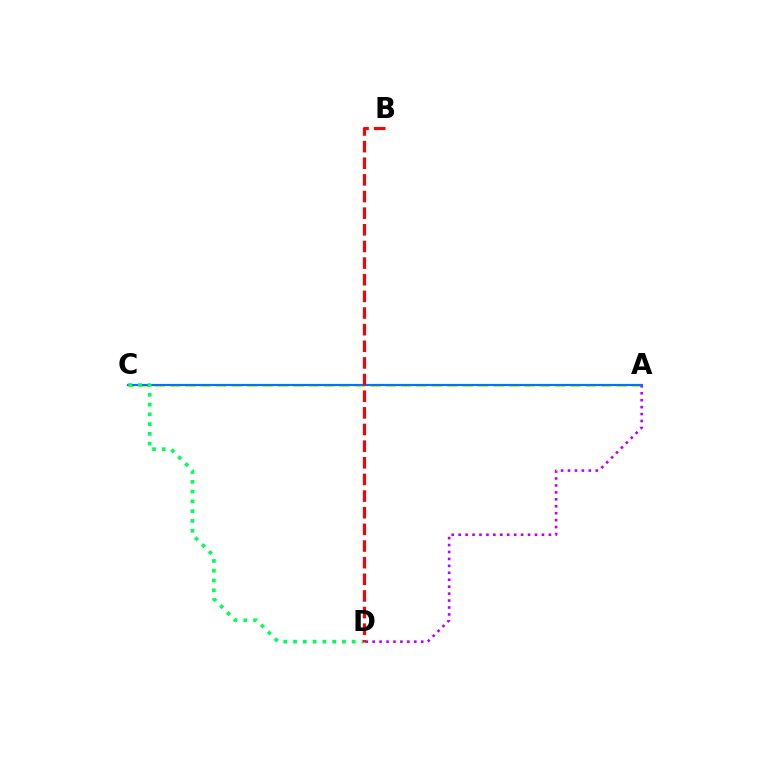{('A', 'C'): [{'color': '#d1ff00', 'line_style': 'dashed', 'thickness': 2.09}, {'color': '#0074ff', 'line_style': 'solid', 'thickness': 1.57}], ('A', 'D'): [{'color': '#b900ff', 'line_style': 'dotted', 'thickness': 1.89}], ('C', 'D'): [{'color': '#00ff5c', 'line_style': 'dotted', 'thickness': 2.66}], ('B', 'D'): [{'color': '#ff0000', 'line_style': 'dashed', 'thickness': 2.26}]}